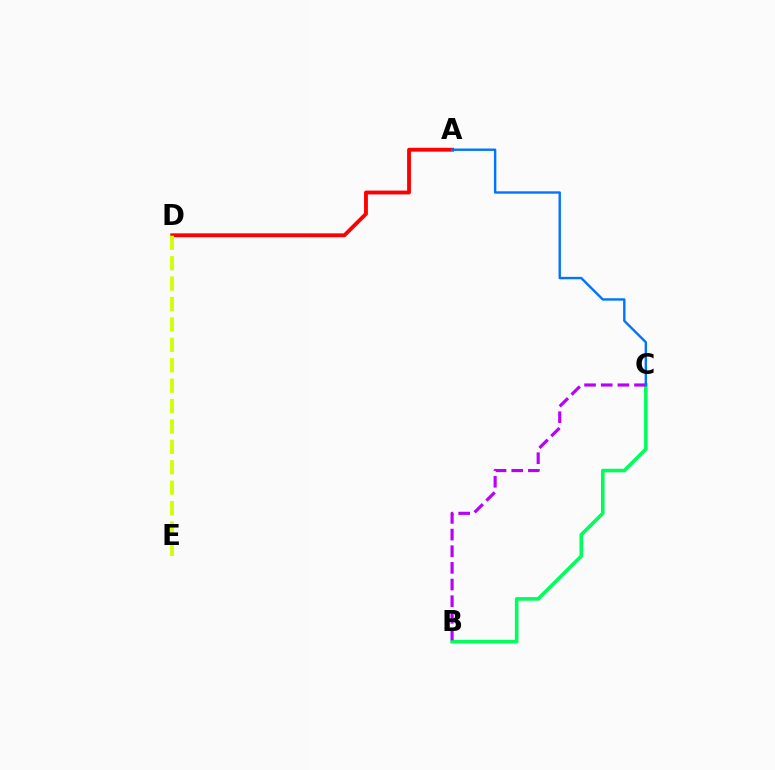{('B', 'C'): [{'color': '#00ff5c', 'line_style': 'solid', 'thickness': 2.59}, {'color': '#b900ff', 'line_style': 'dashed', 'thickness': 2.26}], ('A', 'D'): [{'color': '#ff0000', 'line_style': 'solid', 'thickness': 2.77}], ('D', 'E'): [{'color': '#d1ff00', 'line_style': 'dashed', 'thickness': 2.77}], ('A', 'C'): [{'color': '#0074ff', 'line_style': 'solid', 'thickness': 1.72}]}